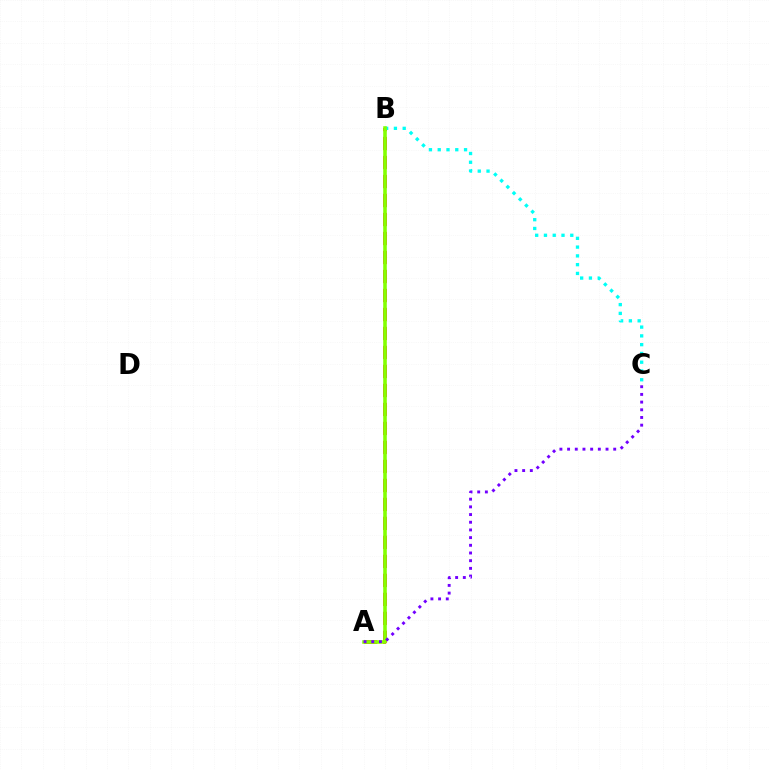{('A', 'B'): [{'color': '#ff0000', 'line_style': 'dashed', 'thickness': 2.58}, {'color': '#84ff00', 'line_style': 'solid', 'thickness': 2.58}], ('B', 'C'): [{'color': '#00fff6', 'line_style': 'dotted', 'thickness': 2.38}], ('A', 'C'): [{'color': '#7200ff', 'line_style': 'dotted', 'thickness': 2.09}]}